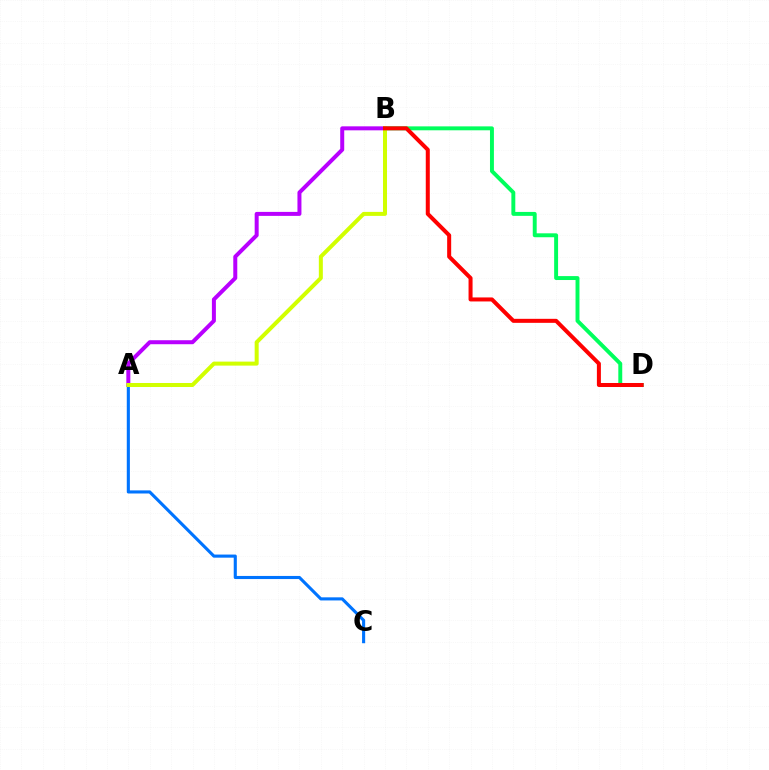{('A', 'C'): [{'color': '#0074ff', 'line_style': 'solid', 'thickness': 2.24}], ('A', 'B'): [{'color': '#b900ff', 'line_style': 'solid', 'thickness': 2.87}, {'color': '#d1ff00', 'line_style': 'solid', 'thickness': 2.88}], ('B', 'D'): [{'color': '#00ff5c', 'line_style': 'solid', 'thickness': 2.83}, {'color': '#ff0000', 'line_style': 'solid', 'thickness': 2.89}]}